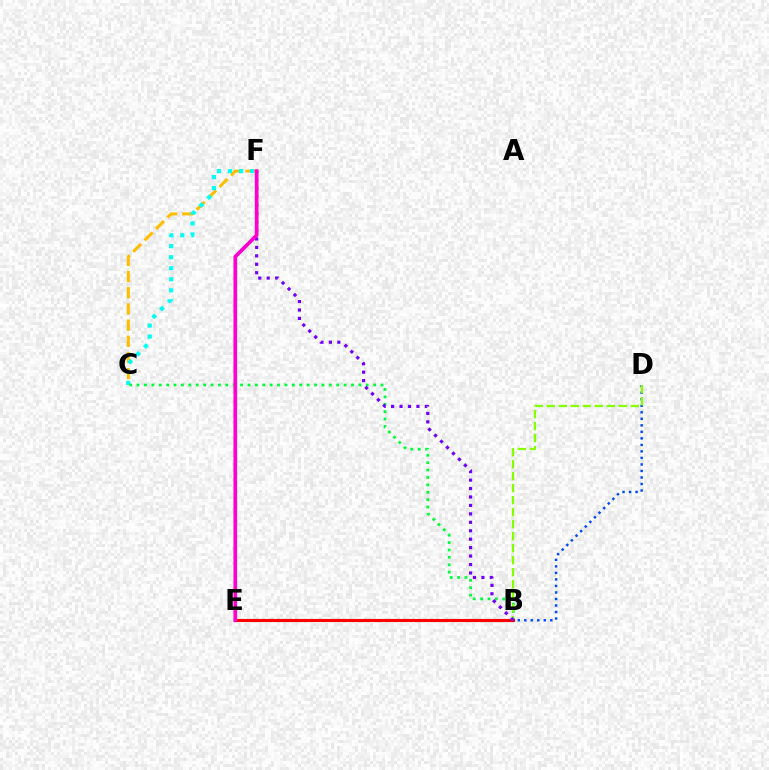{('C', 'F'): [{'color': '#ffbd00', 'line_style': 'dashed', 'thickness': 2.2}, {'color': '#00fff6', 'line_style': 'dotted', 'thickness': 3.0}], ('B', 'D'): [{'color': '#004bff', 'line_style': 'dotted', 'thickness': 1.77}, {'color': '#84ff00', 'line_style': 'dashed', 'thickness': 1.63}], ('B', 'C'): [{'color': '#00ff39', 'line_style': 'dotted', 'thickness': 2.01}], ('B', 'E'): [{'color': '#ff0000', 'line_style': 'solid', 'thickness': 2.24}], ('B', 'F'): [{'color': '#7200ff', 'line_style': 'dotted', 'thickness': 2.29}], ('E', 'F'): [{'color': '#ff00cf', 'line_style': 'solid', 'thickness': 2.66}]}